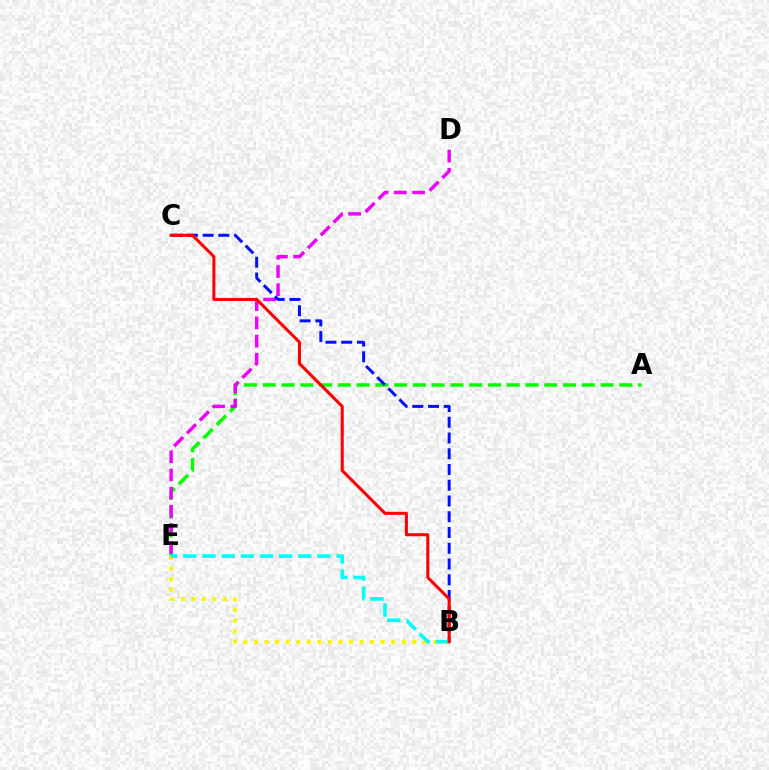{('A', 'E'): [{'color': '#08ff00', 'line_style': 'dashed', 'thickness': 2.55}], ('D', 'E'): [{'color': '#ee00ff', 'line_style': 'dashed', 'thickness': 2.47}], ('B', 'E'): [{'color': '#fcf500', 'line_style': 'dotted', 'thickness': 2.87}, {'color': '#00fff6', 'line_style': 'dashed', 'thickness': 2.6}], ('B', 'C'): [{'color': '#0010ff', 'line_style': 'dashed', 'thickness': 2.14}, {'color': '#ff0000', 'line_style': 'solid', 'thickness': 2.2}]}